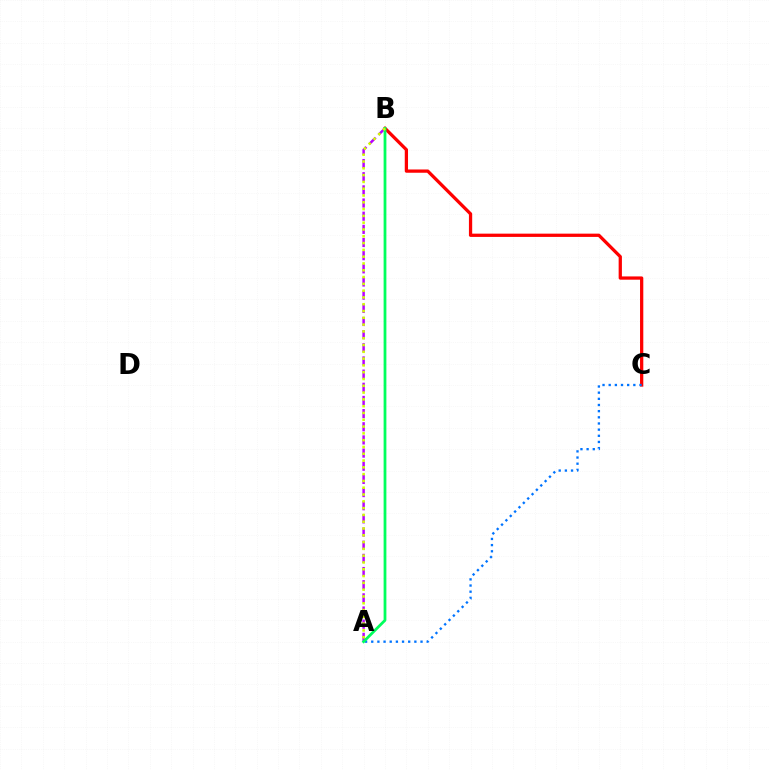{('B', 'C'): [{'color': '#ff0000', 'line_style': 'solid', 'thickness': 2.35}], ('A', 'B'): [{'color': '#b900ff', 'line_style': 'dashed', 'thickness': 1.79}, {'color': '#00ff5c', 'line_style': 'solid', 'thickness': 2.0}, {'color': '#d1ff00', 'line_style': 'dotted', 'thickness': 1.85}], ('A', 'C'): [{'color': '#0074ff', 'line_style': 'dotted', 'thickness': 1.67}]}